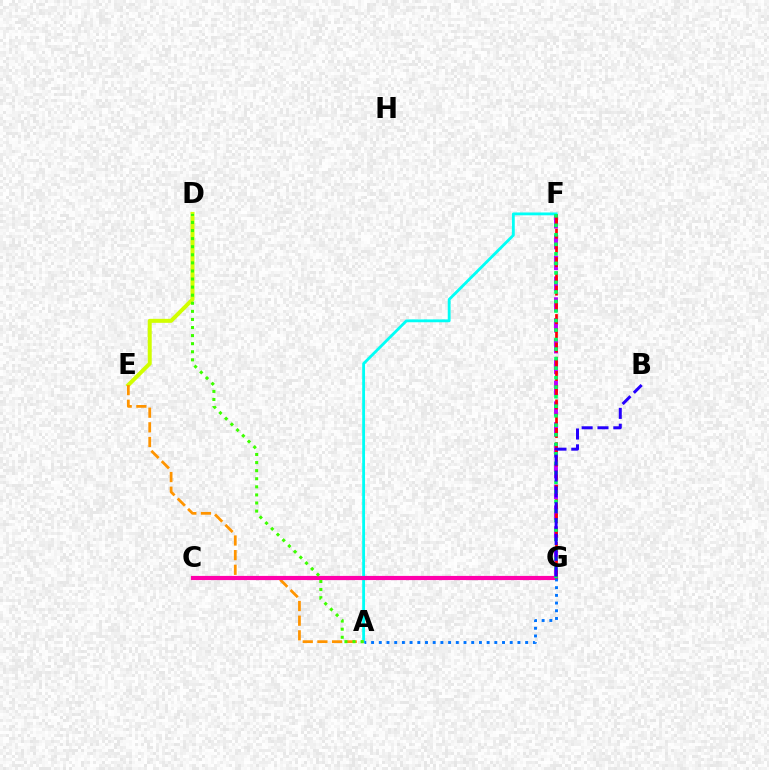{('F', 'G'): [{'color': '#b900ff', 'line_style': 'dashed', 'thickness': 2.83}, {'color': '#ff0000', 'line_style': 'dashed', 'thickness': 1.93}, {'color': '#00ff5c', 'line_style': 'dotted', 'thickness': 2.59}], ('D', 'E'): [{'color': '#d1ff00', 'line_style': 'solid', 'thickness': 2.88}], ('A', 'F'): [{'color': '#00fff6', 'line_style': 'solid', 'thickness': 2.04}], ('A', 'E'): [{'color': '#ff9400', 'line_style': 'dashed', 'thickness': 1.99}], ('C', 'G'): [{'color': '#ff00ac', 'line_style': 'solid', 'thickness': 3.0}], ('B', 'G'): [{'color': '#2500ff', 'line_style': 'dashed', 'thickness': 2.15}], ('A', 'D'): [{'color': '#3dff00', 'line_style': 'dotted', 'thickness': 2.2}], ('A', 'G'): [{'color': '#0074ff', 'line_style': 'dotted', 'thickness': 2.09}]}